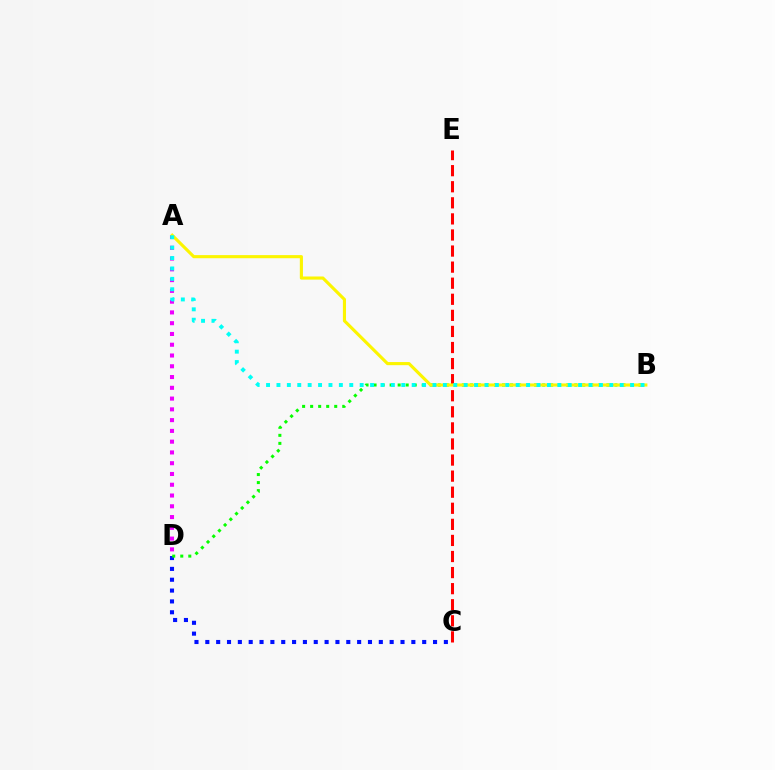{('C', 'E'): [{'color': '#ff0000', 'line_style': 'dashed', 'thickness': 2.18}], ('A', 'D'): [{'color': '#ee00ff', 'line_style': 'dotted', 'thickness': 2.93}], ('C', 'D'): [{'color': '#0010ff', 'line_style': 'dotted', 'thickness': 2.95}], ('B', 'D'): [{'color': '#08ff00', 'line_style': 'dotted', 'thickness': 2.18}], ('A', 'B'): [{'color': '#fcf500', 'line_style': 'solid', 'thickness': 2.25}, {'color': '#00fff6', 'line_style': 'dotted', 'thickness': 2.83}]}